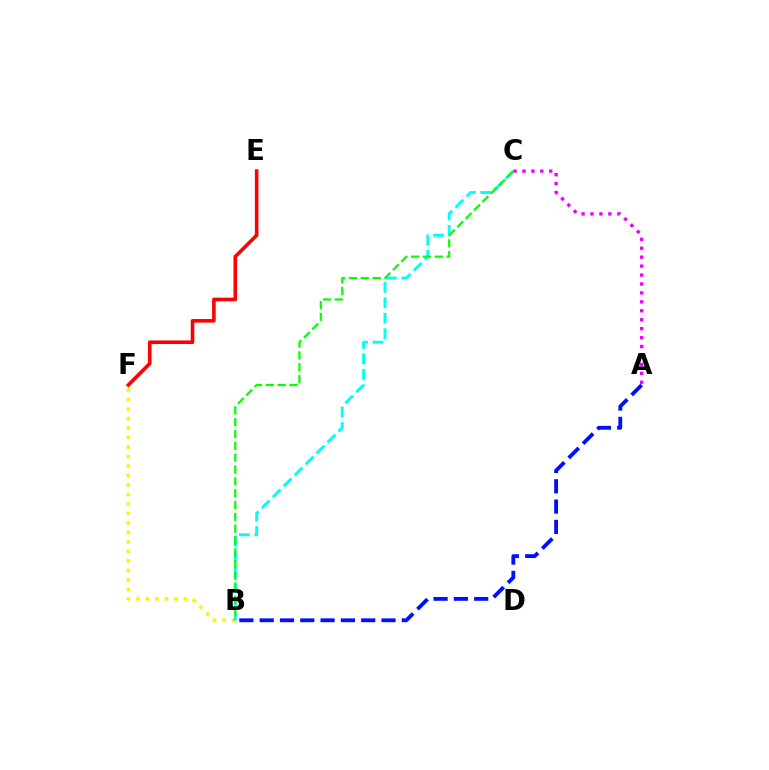{('B', 'F'): [{'color': '#fcf500', 'line_style': 'dotted', 'thickness': 2.58}], ('A', 'C'): [{'color': '#ee00ff', 'line_style': 'dotted', 'thickness': 2.43}], ('B', 'C'): [{'color': '#00fff6', 'line_style': 'dashed', 'thickness': 2.11}, {'color': '#08ff00', 'line_style': 'dashed', 'thickness': 1.61}], ('A', 'B'): [{'color': '#0010ff', 'line_style': 'dashed', 'thickness': 2.76}], ('E', 'F'): [{'color': '#ff0000', 'line_style': 'solid', 'thickness': 2.59}]}